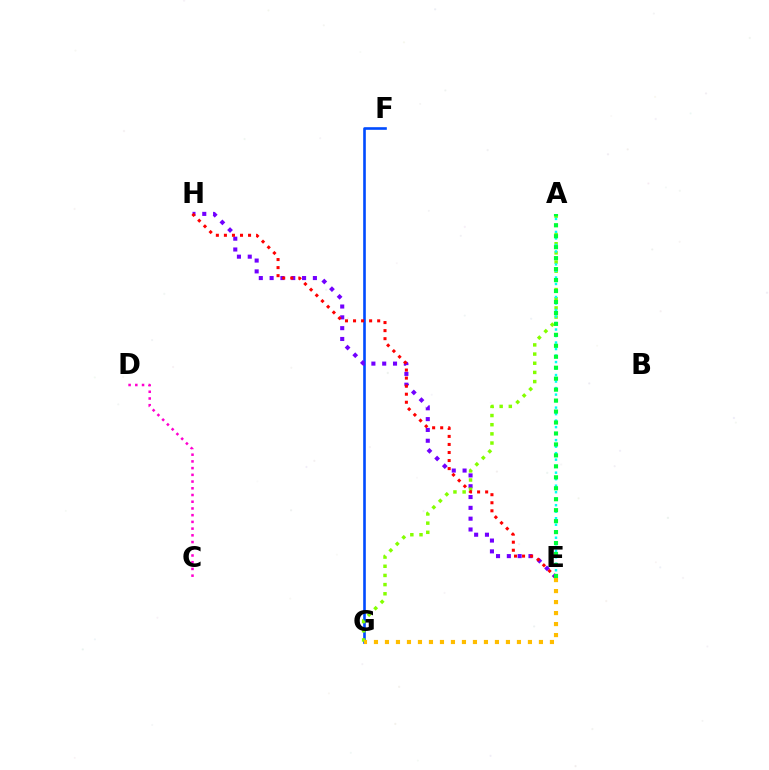{('F', 'G'): [{'color': '#004bff', 'line_style': 'solid', 'thickness': 1.89}], ('E', 'H'): [{'color': '#7200ff', 'line_style': 'dotted', 'thickness': 2.94}, {'color': '#ff0000', 'line_style': 'dotted', 'thickness': 2.19}], ('A', 'G'): [{'color': '#84ff00', 'line_style': 'dotted', 'thickness': 2.49}], ('A', 'E'): [{'color': '#00fff6', 'line_style': 'dotted', 'thickness': 1.77}, {'color': '#00ff39', 'line_style': 'dotted', 'thickness': 2.98}], ('C', 'D'): [{'color': '#ff00cf', 'line_style': 'dotted', 'thickness': 1.83}], ('E', 'G'): [{'color': '#ffbd00', 'line_style': 'dotted', 'thickness': 2.99}]}